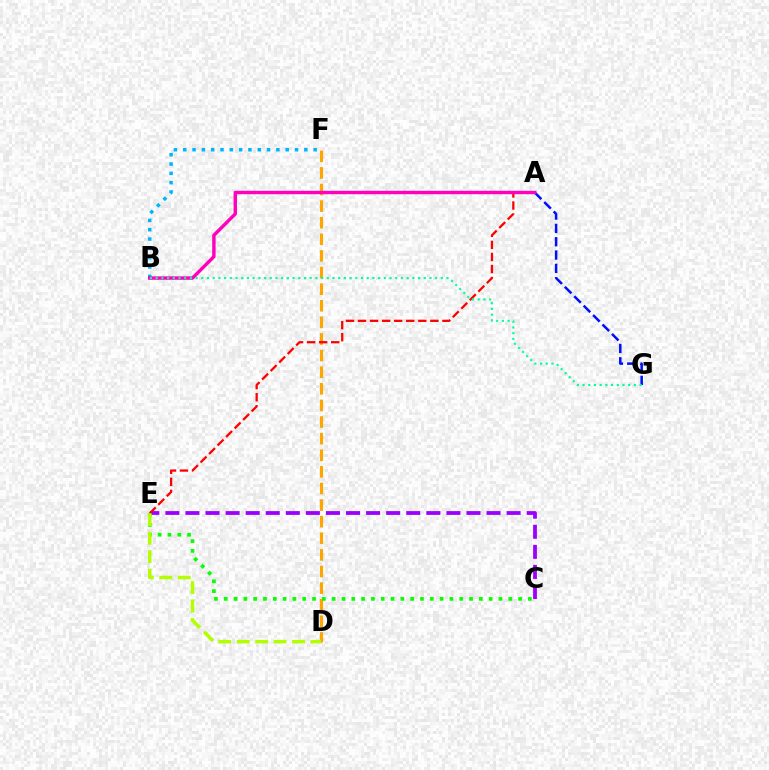{('D', 'F'): [{'color': '#ffa500', 'line_style': 'dashed', 'thickness': 2.26}], ('A', 'G'): [{'color': '#0010ff', 'line_style': 'dashed', 'thickness': 1.81}], ('C', 'E'): [{'color': '#9b00ff', 'line_style': 'dashed', 'thickness': 2.73}, {'color': '#08ff00', 'line_style': 'dotted', 'thickness': 2.67}], ('A', 'E'): [{'color': '#ff0000', 'line_style': 'dashed', 'thickness': 1.64}], ('B', 'F'): [{'color': '#00b5ff', 'line_style': 'dotted', 'thickness': 2.53}], ('A', 'B'): [{'color': '#ff00bd', 'line_style': 'solid', 'thickness': 2.46}], ('B', 'G'): [{'color': '#00ff9d', 'line_style': 'dotted', 'thickness': 1.55}], ('D', 'E'): [{'color': '#b3ff00', 'line_style': 'dashed', 'thickness': 2.51}]}